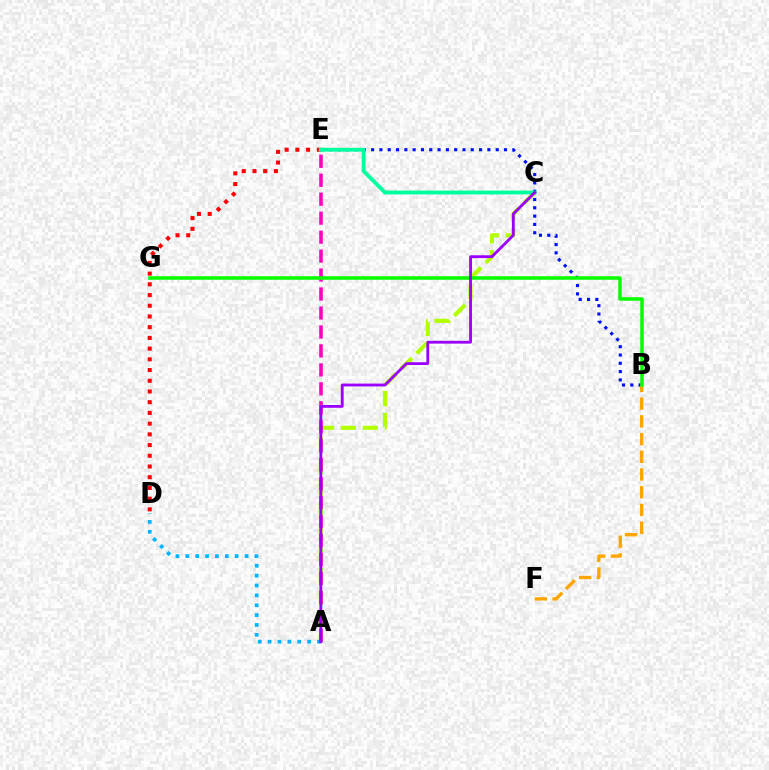{('B', 'E'): [{'color': '#0010ff', 'line_style': 'dotted', 'thickness': 2.26}], ('D', 'E'): [{'color': '#ff0000', 'line_style': 'dotted', 'thickness': 2.91}], ('A', 'C'): [{'color': '#b3ff00', 'line_style': 'dashed', 'thickness': 2.98}, {'color': '#9b00ff', 'line_style': 'solid', 'thickness': 2.03}], ('B', 'F'): [{'color': '#ffa500', 'line_style': 'dashed', 'thickness': 2.41}], ('A', 'D'): [{'color': '#00b5ff', 'line_style': 'dotted', 'thickness': 2.68}], ('A', 'E'): [{'color': '#ff00bd', 'line_style': 'dashed', 'thickness': 2.58}], ('C', 'E'): [{'color': '#00ff9d', 'line_style': 'solid', 'thickness': 2.75}], ('B', 'G'): [{'color': '#08ff00', 'line_style': 'solid', 'thickness': 2.55}]}